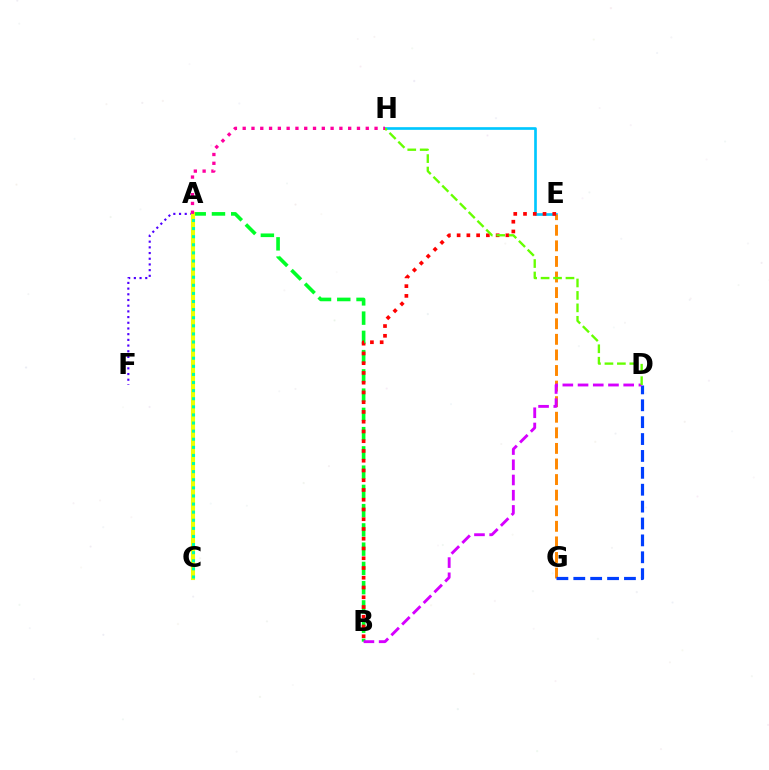{('E', 'H'): [{'color': '#00c7ff', 'line_style': 'solid', 'thickness': 1.93}], ('A', 'B'): [{'color': '#00ff27', 'line_style': 'dashed', 'thickness': 2.62}], ('E', 'G'): [{'color': '#ff8800', 'line_style': 'dashed', 'thickness': 2.12}], ('A', 'F'): [{'color': '#4f00ff', 'line_style': 'dotted', 'thickness': 1.55}], ('A', 'C'): [{'color': '#eeff00', 'line_style': 'solid', 'thickness': 2.95}, {'color': '#00ffaf', 'line_style': 'dotted', 'thickness': 2.2}], ('D', 'G'): [{'color': '#003fff', 'line_style': 'dashed', 'thickness': 2.29}], ('B', 'D'): [{'color': '#d600ff', 'line_style': 'dashed', 'thickness': 2.07}], ('B', 'E'): [{'color': '#ff0000', 'line_style': 'dotted', 'thickness': 2.65}], ('D', 'H'): [{'color': '#66ff00', 'line_style': 'dashed', 'thickness': 1.69}], ('A', 'H'): [{'color': '#ff00a0', 'line_style': 'dotted', 'thickness': 2.39}]}